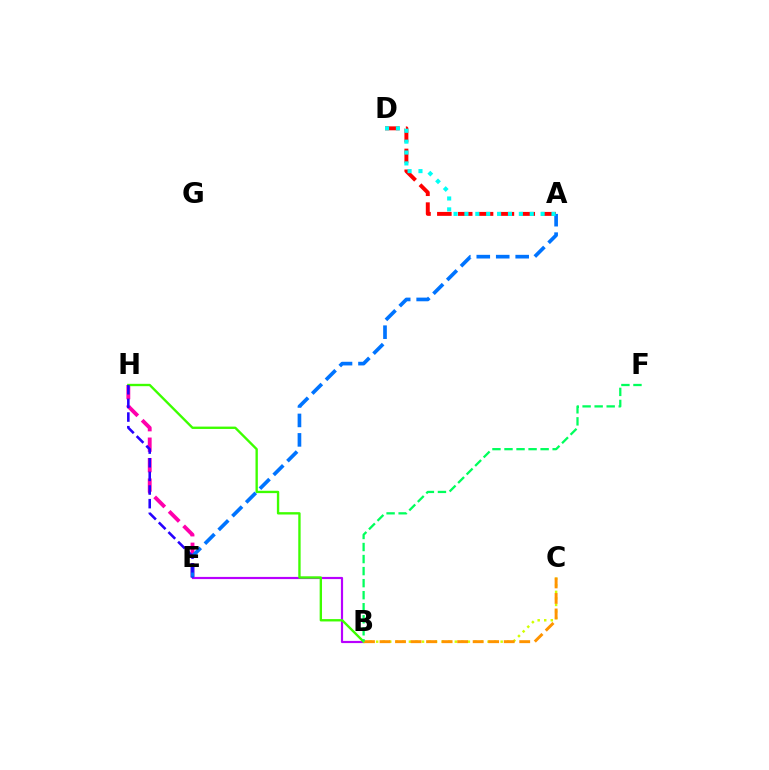{('E', 'H'): [{'color': '#ff00ac', 'line_style': 'dashed', 'thickness': 2.78}, {'color': '#2500ff', 'line_style': 'dashed', 'thickness': 1.85}], ('B', 'E'): [{'color': '#b900ff', 'line_style': 'solid', 'thickness': 1.57}], ('B', 'H'): [{'color': '#3dff00', 'line_style': 'solid', 'thickness': 1.7}], ('A', 'D'): [{'color': '#ff0000', 'line_style': 'dashed', 'thickness': 2.83}, {'color': '#00fff6', 'line_style': 'dotted', 'thickness': 2.96}], ('B', 'C'): [{'color': '#d1ff00', 'line_style': 'dotted', 'thickness': 1.78}, {'color': '#ff9400', 'line_style': 'dashed', 'thickness': 2.11}], ('B', 'F'): [{'color': '#00ff5c', 'line_style': 'dashed', 'thickness': 1.64}], ('A', 'E'): [{'color': '#0074ff', 'line_style': 'dashed', 'thickness': 2.64}]}